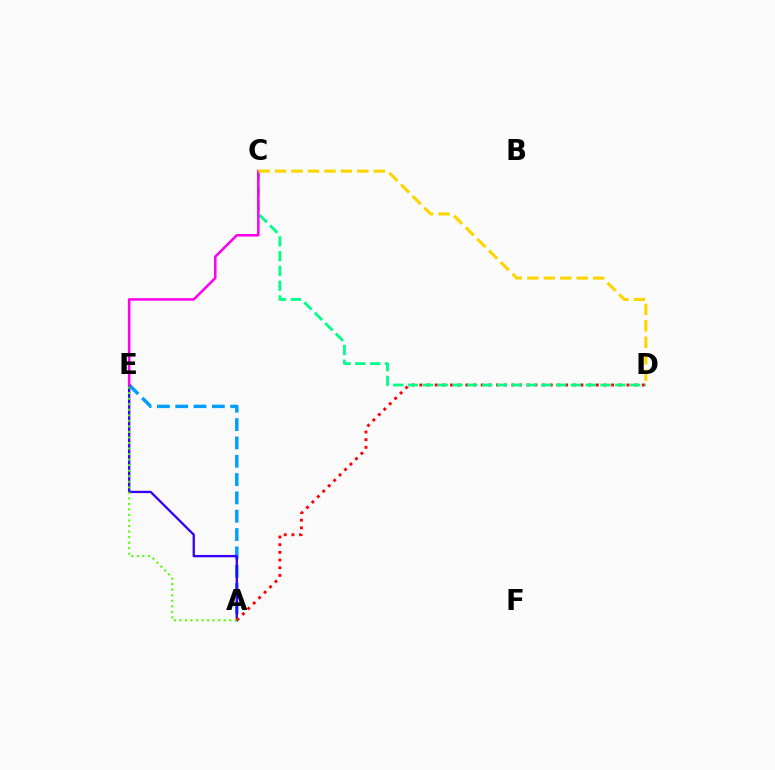{('A', 'E'): [{'color': '#009eff', 'line_style': 'dashed', 'thickness': 2.49}, {'color': '#3700ff', 'line_style': 'solid', 'thickness': 1.68}, {'color': '#4fff00', 'line_style': 'dotted', 'thickness': 1.5}], ('A', 'D'): [{'color': '#ff0000', 'line_style': 'dotted', 'thickness': 2.08}], ('C', 'D'): [{'color': '#00ff86', 'line_style': 'dashed', 'thickness': 2.01}, {'color': '#ffd500', 'line_style': 'dashed', 'thickness': 2.24}], ('C', 'E'): [{'color': '#ff00ed', 'line_style': 'solid', 'thickness': 1.83}]}